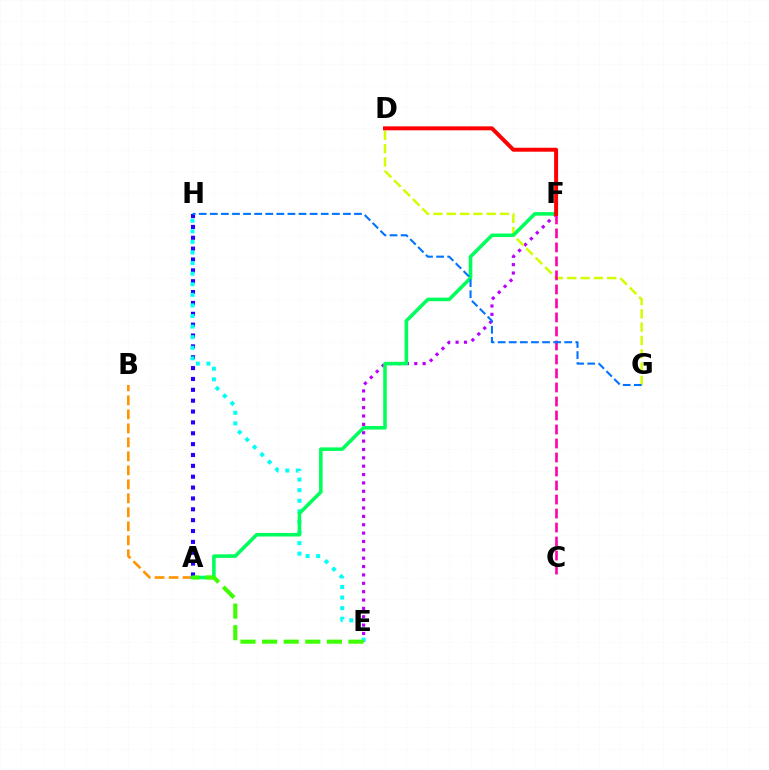{('E', 'F'): [{'color': '#b900ff', 'line_style': 'dotted', 'thickness': 2.27}], ('D', 'G'): [{'color': '#d1ff00', 'line_style': 'dashed', 'thickness': 1.81}], ('A', 'H'): [{'color': '#2500ff', 'line_style': 'dotted', 'thickness': 2.95}], ('A', 'B'): [{'color': '#ff9400', 'line_style': 'dashed', 'thickness': 1.9}], ('E', 'H'): [{'color': '#00fff6', 'line_style': 'dotted', 'thickness': 2.88}], ('A', 'F'): [{'color': '#00ff5c', 'line_style': 'solid', 'thickness': 2.56}], ('C', 'F'): [{'color': '#ff00ac', 'line_style': 'dashed', 'thickness': 1.9}], ('D', 'F'): [{'color': '#ff0000', 'line_style': 'solid', 'thickness': 2.85}], ('G', 'H'): [{'color': '#0074ff', 'line_style': 'dashed', 'thickness': 1.51}], ('A', 'E'): [{'color': '#3dff00', 'line_style': 'dashed', 'thickness': 2.94}]}